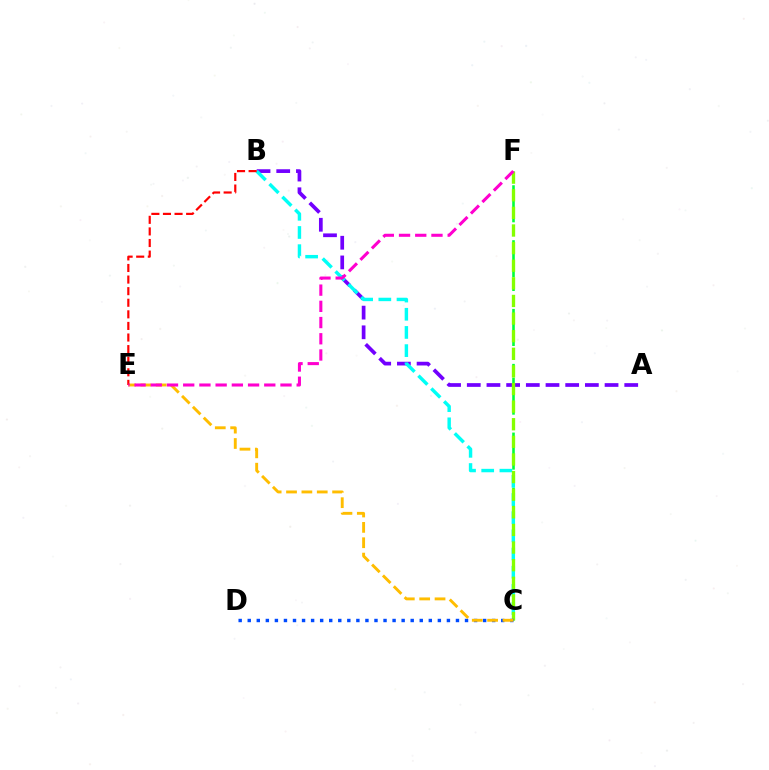{('A', 'B'): [{'color': '#7200ff', 'line_style': 'dashed', 'thickness': 2.67}], ('C', 'F'): [{'color': '#00ff39', 'line_style': 'dashed', 'thickness': 1.87}, {'color': '#84ff00', 'line_style': 'dashed', 'thickness': 2.39}], ('B', 'C'): [{'color': '#00fff6', 'line_style': 'dashed', 'thickness': 2.47}], ('C', 'D'): [{'color': '#004bff', 'line_style': 'dotted', 'thickness': 2.46}], ('C', 'E'): [{'color': '#ffbd00', 'line_style': 'dashed', 'thickness': 2.09}], ('B', 'E'): [{'color': '#ff0000', 'line_style': 'dashed', 'thickness': 1.57}], ('E', 'F'): [{'color': '#ff00cf', 'line_style': 'dashed', 'thickness': 2.2}]}